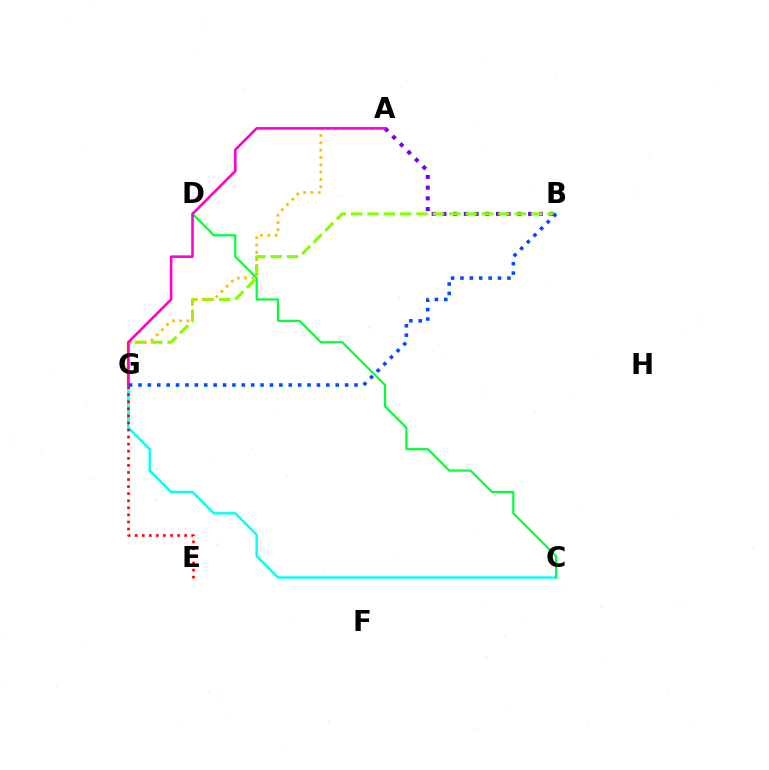{('C', 'G'): [{'color': '#00fff6', 'line_style': 'solid', 'thickness': 1.74}], ('A', 'B'): [{'color': '#7200ff', 'line_style': 'dotted', 'thickness': 2.91}], ('B', 'G'): [{'color': '#84ff00', 'line_style': 'dashed', 'thickness': 2.22}, {'color': '#004bff', 'line_style': 'dotted', 'thickness': 2.55}], ('C', 'D'): [{'color': '#00ff39', 'line_style': 'solid', 'thickness': 1.58}], ('E', 'G'): [{'color': '#ff0000', 'line_style': 'dotted', 'thickness': 1.92}], ('A', 'G'): [{'color': '#ffbd00', 'line_style': 'dotted', 'thickness': 1.99}, {'color': '#ff00cf', 'line_style': 'solid', 'thickness': 1.86}]}